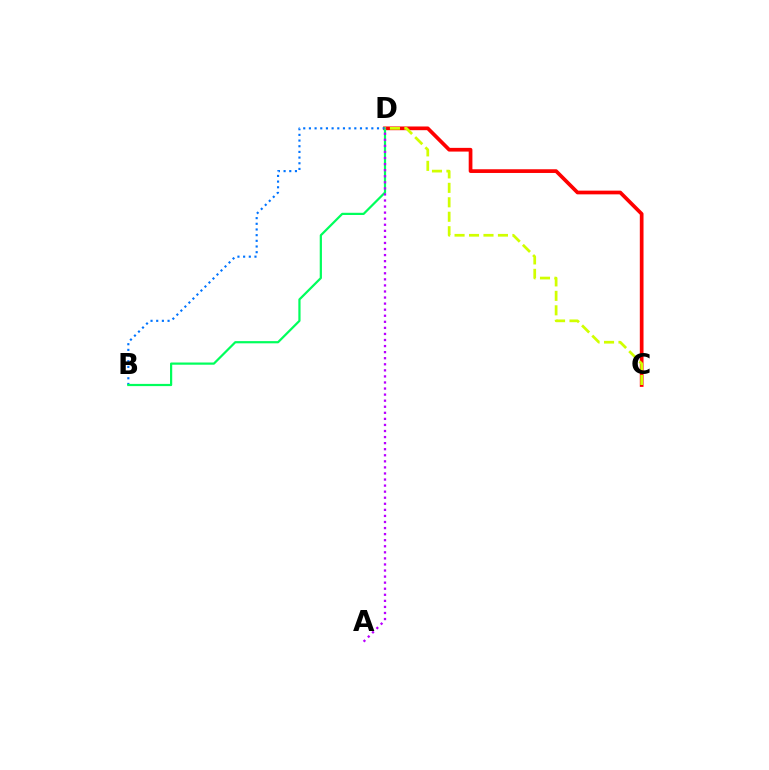{('C', 'D'): [{'color': '#ff0000', 'line_style': 'solid', 'thickness': 2.67}, {'color': '#d1ff00', 'line_style': 'dashed', 'thickness': 1.96}], ('B', 'D'): [{'color': '#0074ff', 'line_style': 'dotted', 'thickness': 1.54}, {'color': '#00ff5c', 'line_style': 'solid', 'thickness': 1.59}], ('A', 'D'): [{'color': '#b900ff', 'line_style': 'dotted', 'thickness': 1.65}]}